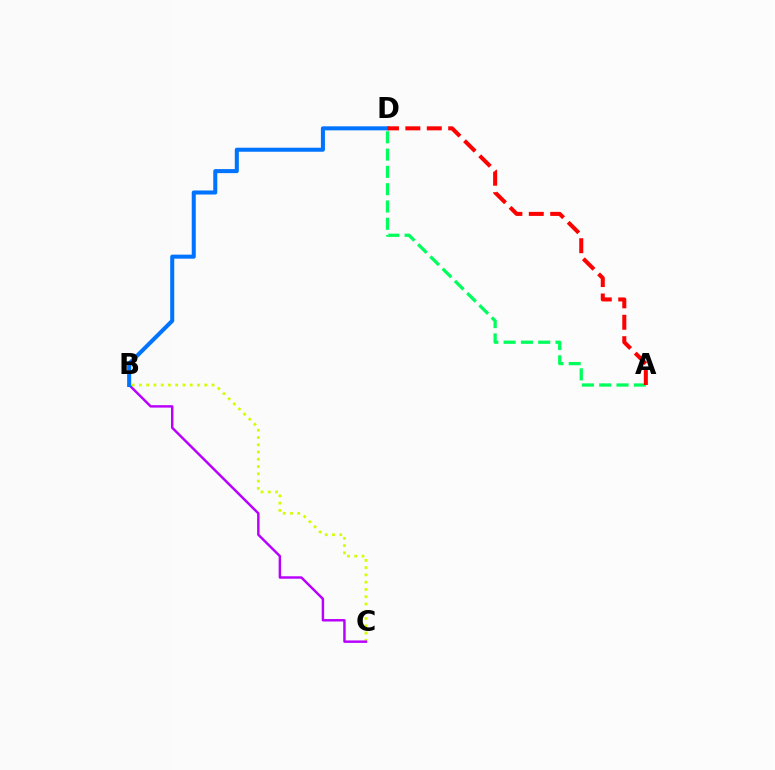{('A', 'D'): [{'color': '#00ff5c', 'line_style': 'dashed', 'thickness': 2.35}, {'color': '#ff0000', 'line_style': 'dashed', 'thickness': 2.91}], ('B', 'C'): [{'color': '#d1ff00', 'line_style': 'dotted', 'thickness': 1.97}, {'color': '#b900ff', 'line_style': 'solid', 'thickness': 1.76}], ('B', 'D'): [{'color': '#0074ff', 'line_style': 'solid', 'thickness': 2.91}]}